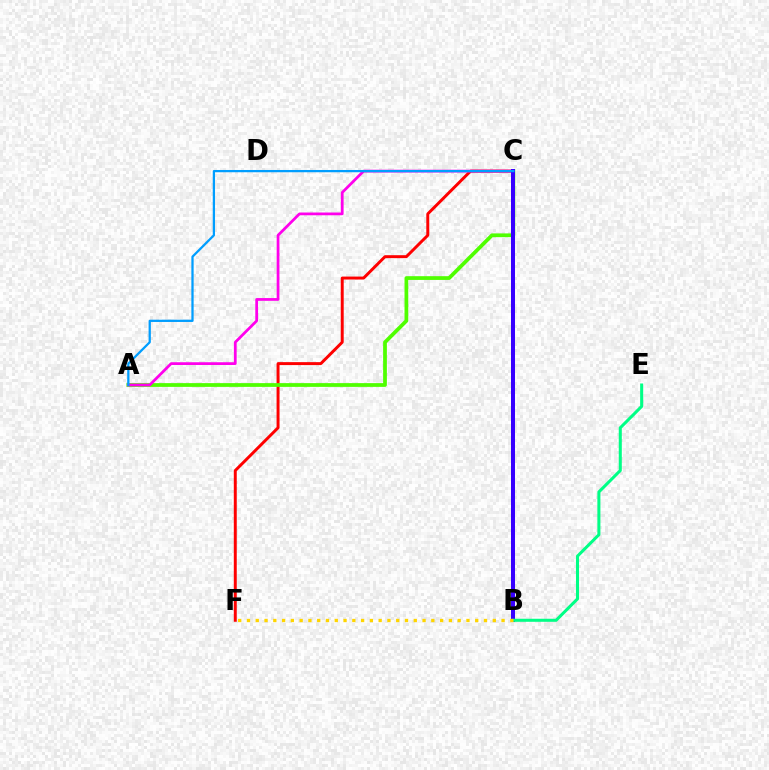{('C', 'F'): [{'color': '#ff0000', 'line_style': 'solid', 'thickness': 2.13}], ('A', 'C'): [{'color': '#4fff00', 'line_style': 'solid', 'thickness': 2.7}, {'color': '#ff00ed', 'line_style': 'solid', 'thickness': 1.98}, {'color': '#009eff', 'line_style': 'solid', 'thickness': 1.63}], ('B', 'C'): [{'color': '#3700ff', 'line_style': 'solid', 'thickness': 2.89}], ('B', 'E'): [{'color': '#00ff86', 'line_style': 'solid', 'thickness': 2.19}], ('B', 'F'): [{'color': '#ffd500', 'line_style': 'dotted', 'thickness': 2.39}]}